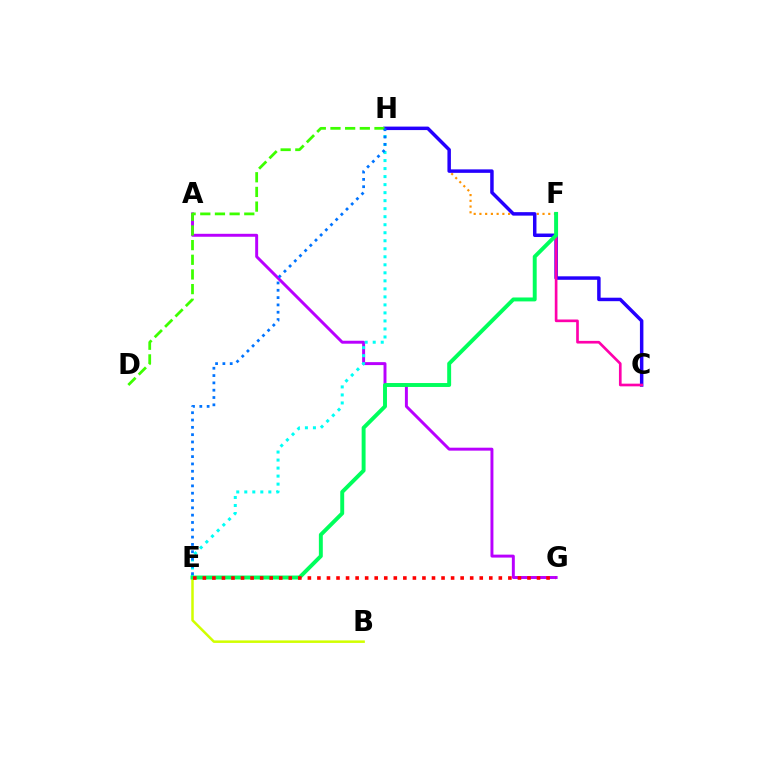{('A', 'G'): [{'color': '#b900ff', 'line_style': 'solid', 'thickness': 2.12}], ('F', 'H'): [{'color': '#ff9400', 'line_style': 'dotted', 'thickness': 1.56}], ('E', 'H'): [{'color': '#00fff6', 'line_style': 'dotted', 'thickness': 2.18}, {'color': '#0074ff', 'line_style': 'dotted', 'thickness': 1.99}], ('C', 'H'): [{'color': '#2500ff', 'line_style': 'solid', 'thickness': 2.5}], ('B', 'E'): [{'color': '#d1ff00', 'line_style': 'solid', 'thickness': 1.81}], ('C', 'F'): [{'color': '#ff00ac', 'line_style': 'solid', 'thickness': 1.92}], ('D', 'H'): [{'color': '#3dff00', 'line_style': 'dashed', 'thickness': 1.99}], ('E', 'F'): [{'color': '#00ff5c', 'line_style': 'solid', 'thickness': 2.83}], ('E', 'G'): [{'color': '#ff0000', 'line_style': 'dotted', 'thickness': 2.59}]}